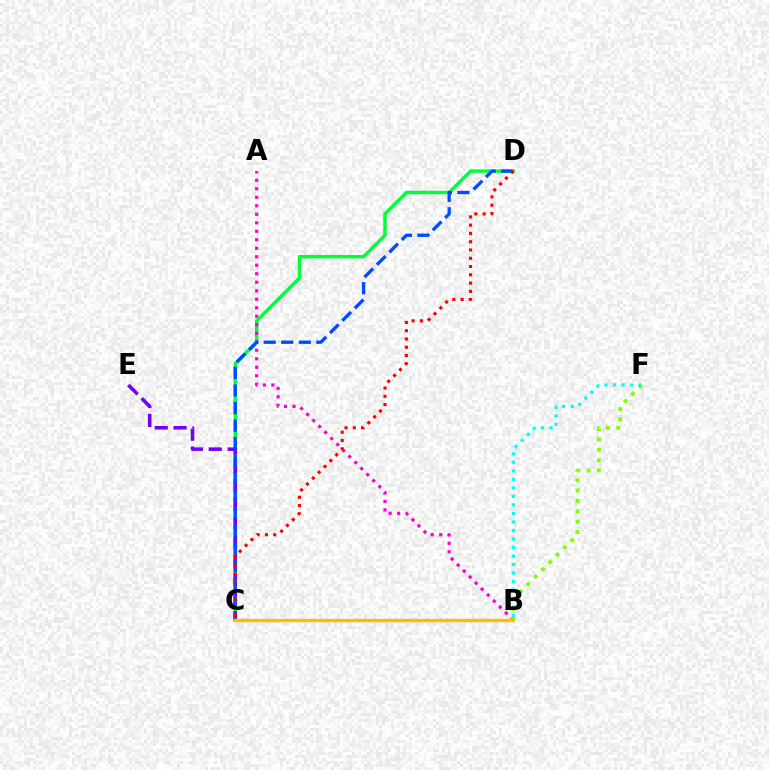{('C', 'D'): [{'color': '#00ff39', 'line_style': 'solid', 'thickness': 2.48}, {'color': '#004bff', 'line_style': 'dashed', 'thickness': 2.38}, {'color': '#ff0000', 'line_style': 'dotted', 'thickness': 2.25}], ('A', 'B'): [{'color': '#ff00cf', 'line_style': 'dotted', 'thickness': 2.31}], ('B', 'F'): [{'color': '#84ff00', 'line_style': 'dotted', 'thickness': 2.81}, {'color': '#00fff6', 'line_style': 'dotted', 'thickness': 2.32}], ('C', 'E'): [{'color': '#7200ff', 'line_style': 'dashed', 'thickness': 2.56}], ('B', 'C'): [{'color': '#ffbd00', 'line_style': 'solid', 'thickness': 2.43}]}